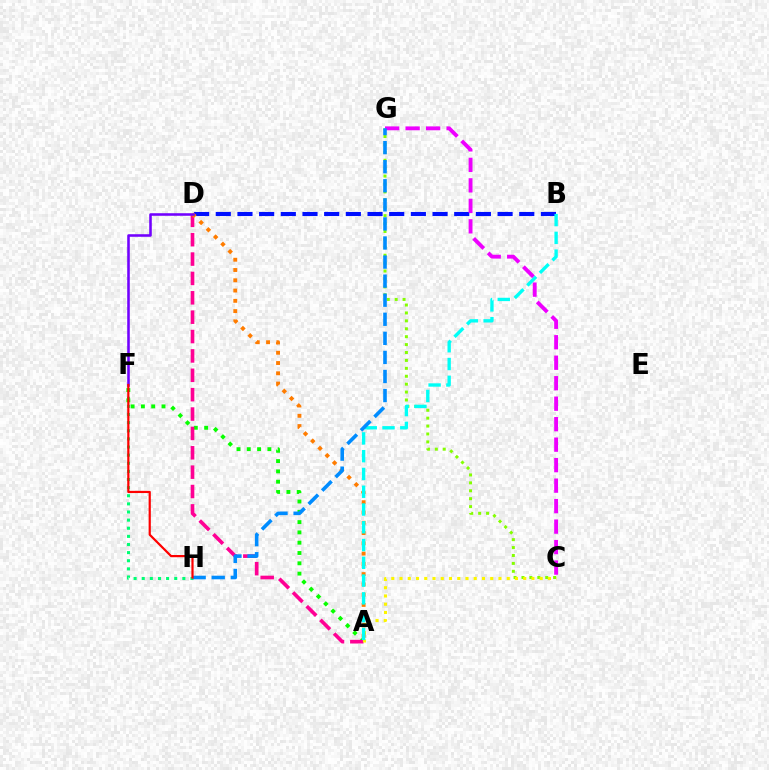{('F', 'H'): [{'color': '#00ff74', 'line_style': 'dotted', 'thickness': 2.21}, {'color': '#ff0000', 'line_style': 'solid', 'thickness': 1.59}], ('C', 'G'): [{'color': '#84ff00', 'line_style': 'dotted', 'thickness': 2.15}, {'color': '#ee00ff', 'line_style': 'dashed', 'thickness': 2.78}], ('A', 'F'): [{'color': '#08ff00', 'line_style': 'dotted', 'thickness': 2.8}], ('B', 'D'): [{'color': '#0010ff', 'line_style': 'dashed', 'thickness': 2.94}], ('A', 'D'): [{'color': '#ff0094', 'line_style': 'dashed', 'thickness': 2.63}, {'color': '#ff7c00', 'line_style': 'dotted', 'thickness': 2.79}], ('A', 'C'): [{'color': '#fcf500', 'line_style': 'dotted', 'thickness': 2.24}], ('A', 'B'): [{'color': '#00fff6', 'line_style': 'dashed', 'thickness': 2.41}], ('D', 'F'): [{'color': '#7200ff', 'line_style': 'solid', 'thickness': 1.84}], ('G', 'H'): [{'color': '#008cff', 'line_style': 'dashed', 'thickness': 2.59}]}